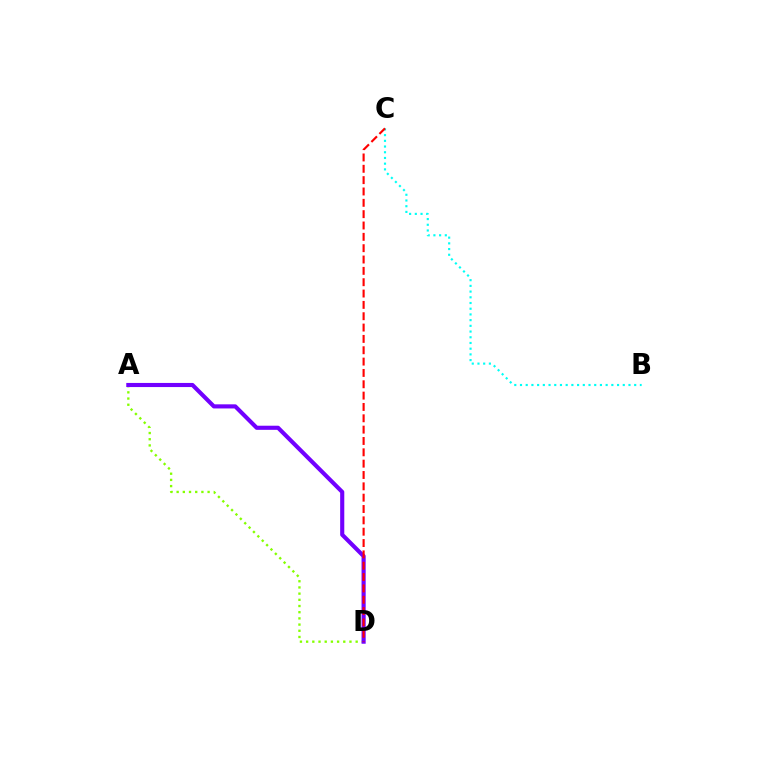{('A', 'D'): [{'color': '#84ff00', 'line_style': 'dotted', 'thickness': 1.68}, {'color': '#7200ff', 'line_style': 'solid', 'thickness': 2.97}], ('B', 'C'): [{'color': '#00fff6', 'line_style': 'dotted', 'thickness': 1.55}], ('C', 'D'): [{'color': '#ff0000', 'line_style': 'dashed', 'thickness': 1.54}]}